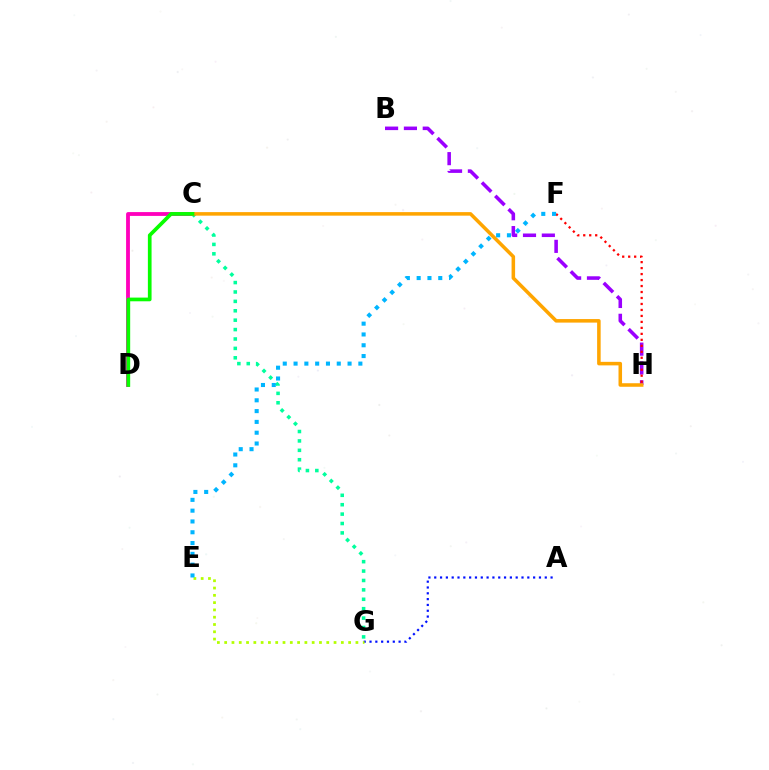{('C', 'G'): [{'color': '#00ff9d', 'line_style': 'dotted', 'thickness': 2.55}], ('A', 'G'): [{'color': '#0010ff', 'line_style': 'dotted', 'thickness': 1.58}], ('B', 'H'): [{'color': '#9b00ff', 'line_style': 'dashed', 'thickness': 2.56}], ('E', 'G'): [{'color': '#b3ff00', 'line_style': 'dotted', 'thickness': 1.98}], ('F', 'H'): [{'color': '#ff0000', 'line_style': 'dotted', 'thickness': 1.62}], ('C', 'D'): [{'color': '#ff00bd', 'line_style': 'solid', 'thickness': 2.75}, {'color': '#08ff00', 'line_style': 'solid', 'thickness': 2.66}], ('C', 'H'): [{'color': '#ffa500', 'line_style': 'solid', 'thickness': 2.55}], ('E', 'F'): [{'color': '#00b5ff', 'line_style': 'dotted', 'thickness': 2.93}]}